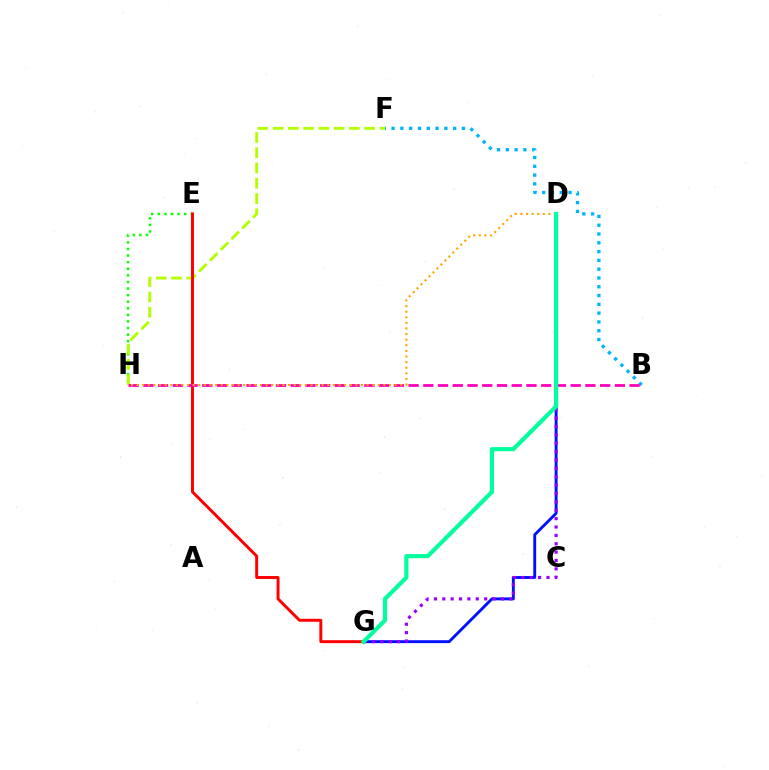{('B', 'F'): [{'color': '#00b5ff', 'line_style': 'dotted', 'thickness': 2.39}], ('E', 'H'): [{'color': '#08ff00', 'line_style': 'dotted', 'thickness': 1.79}], ('D', 'G'): [{'color': '#0010ff', 'line_style': 'solid', 'thickness': 2.08}, {'color': '#9b00ff', 'line_style': 'dotted', 'thickness': 2.27}, {'color': '#00ff9d', 'line_style': 'solid', 'thickness': 2.98}], ('F', 'H'): [{'color': '#b3ff00', 'line_style': 'dashed', 'thickness': 2.07}], ('E', 'G'): [{'color': '#ff0000', 'line_style': 'solid', 'thickness': 2.12}], ('B', 'H'): [{'color': '#ff00bd', 'line_style': 'dashed', 'thickness': 2.0}], ('D', 'H'): [{'color': '#ffa500', 'line_style': 'dotted', 'thickness': 1.52}]}